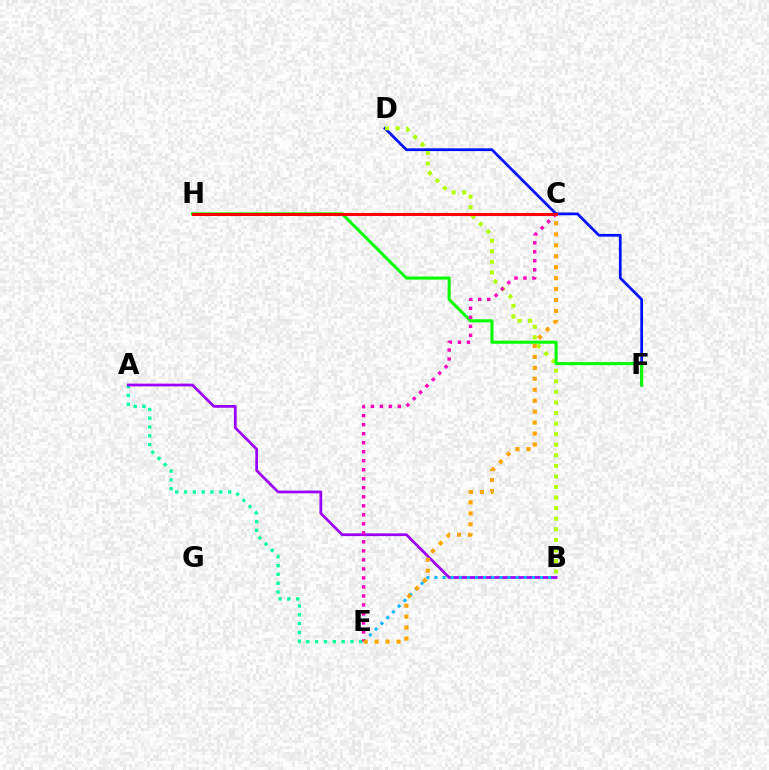{('A', 'E'): [{'color': '#00ff9d', 'line_style': 'dotted', 'thickness': 2.4}], ('D', 'F'): [{'color': '#0010ff', 'line_style': 'solid', 'thickness': 1.97}], ('B', 'D'): [{'color': '#b3ff00', 'line_style': 'dotted', 'thickness': 2.87}], ('F', 'H'): [{'color': '#08ff00', 'line_style': 'solid', 'thickness': 2.21}], ('A', 'B'): [{'color': '#9b00ff', 'line_style': 'solid', 'thickness': 1.97}], ('B', 'E'): [{'color': '#00b5ff', 'line_style': 'dotted', 'thickness': 2.2}], ('C', 'E'): [{'color': '#ff00bd', 'line_style': 'dotted', 'thickness': 2.45}, {'color': '#ffa500', 'line_style': 'dotted', 'thickness': 2.98}], ('C', 'H'): [{'color': '#ff0000', 'line_style': 'solid', 'thickness': 2.18}]}